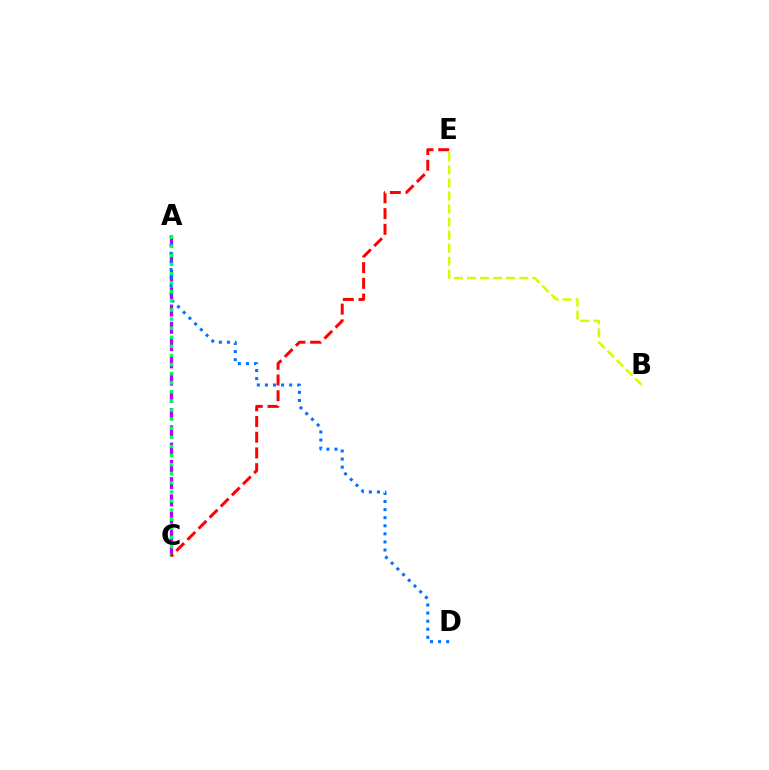{('A', 'C'): [{'color': '#b900ff', 'line_style': 'dashed', 'thickness': 2.34}, {'color': '#00ff5c', 'line_style': 'dotted', 'thickness': 2.47}], ('A', 'D'): [{'color': '#0074ff', 'line_style': 'dotted', 'thickness': 2.19}], ('B', 'E'): [{'color': '#d1ff00', 'line_style': 'dashed', 'thickness': 1.77}], ('C', 'E'): [{'color': '#ff0000', 'line_style': 'dashed', 'thickness': 2.14}]}